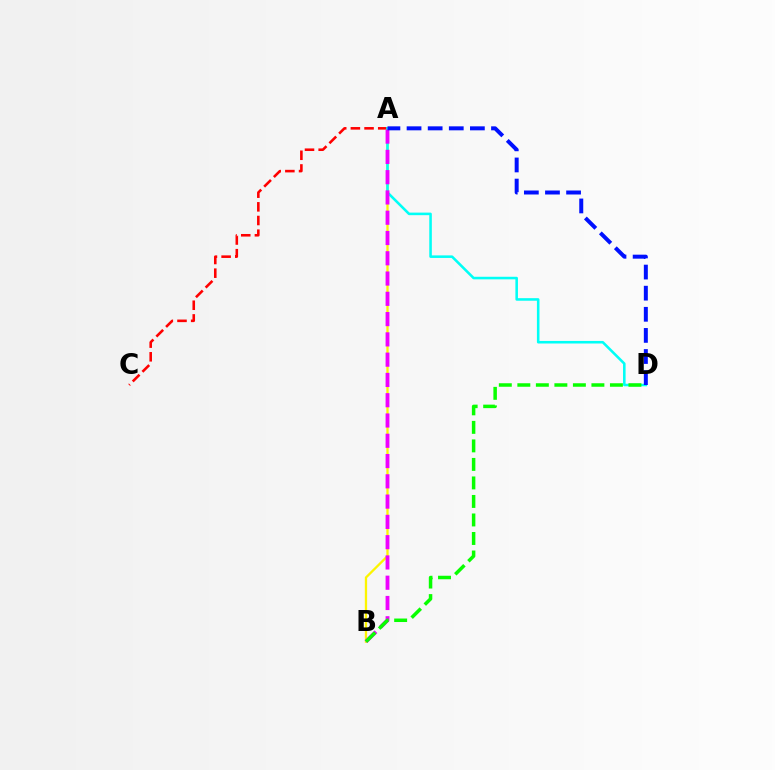{('A', 'B'): [{'color': '#fcf500', 'line_style': 'solid', 'thickness': 1.65}, {'color': '#ee00ff', 'line_style': 'dashed', 'thickness': 2.75}], ('A', 'C'): [{'color': '#ff0000', 'line_style': 'dashed', 'thickness': 1.86}], ('A', 'D'): [{'color': '#00fff6', 'line_style': 'solid', 'thickness': 1.85}, {'color': '#0010ff', 'line_style': 'dashed', 'thickness': 2.87}], ('B', 'D'): [{'color': '#08ff00', 'line_style': 'dashed', 'thickness': 2.52}]}